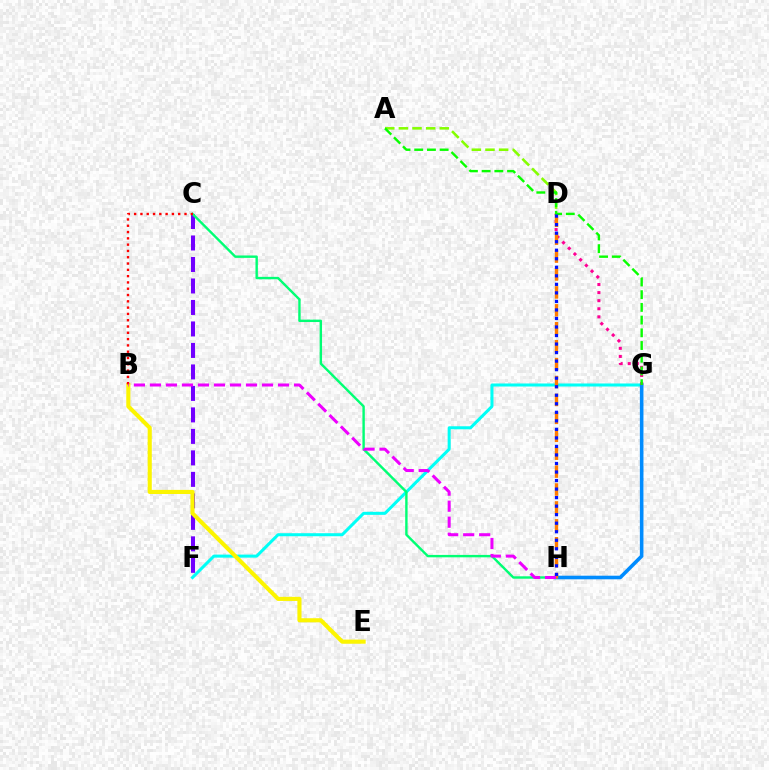{('F', 'G'): [{'color': '#00fff6', 'line_style': 'solid', 'thickness': 2.18}], ('G', 'H'): [{'color': '#008cff', 'line_style': 'solid', 'thickness': 2.59}], ('C', 'F'): [{'color': '#7200ff', 'line_style': 'dashed', 'thickness': 2.92}], ('C', 'H'): [{'color': '#00ff74', 'line_style': 'solid', 'thickness': 1.73}], ('D', 'G'): [{'color': '#ff0094', 'line_style': 'dotted', 'thickness': 2.19}], ('A', 'D'): [{'color': '#84ff00', 'line_style': 'dashed', 'thickness': 1.85}], ('B', 'E'): [{'color': '#fcf500', 'line_style': 'solid', 'thickness': 2.96}], ('D', 'H'): [{'color': '#ff7c00', 'line_style': 'dashed', 'thickness': 2.43}, {'color': '#0010ff', 'line_style': 'dotted', 'thickness': 2.32}], ('B', 'C'): [{'color': '#ff0000', 'line_style': 'dotted', 'thickness': 1.71}], ('B', 'H'): [{'color': '#ee00ff', 'line_style': 'dashed', 'thickness': 2.18}], ('A', 'G'): [{'color': '#08ff00', 'line_style': 'dashed', 'thickness': 1.73}]}